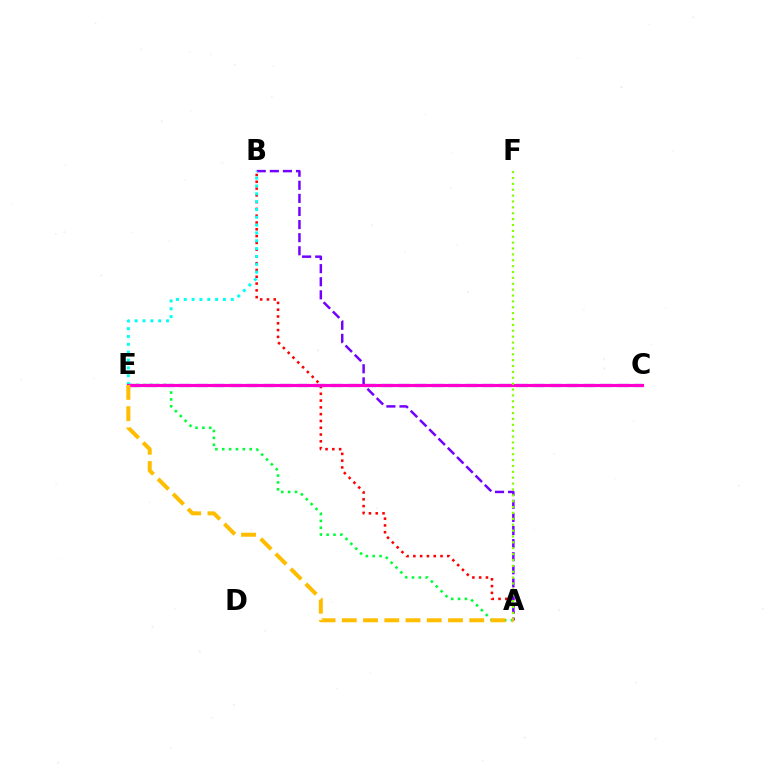{('A', 'B'): [{'color': '#ff0000', 'line_style': 'dotted', 'thickness': 1.84}, {'color': '#7200ff', 'line_style': 'dashed', 'thickness': 1.78}], ('A', 'E'): [{'color': '#00ff39', 'line_style': 'dotted', 'thickness': 1.87}, {'color': '#ffbd00', 'line_style': 'dashed', 'thickness': 2.89}], ('C', 'E'): [{'color': '#004bff', 'line_style': 'dashed', 'thickness': 2.29}, {'color': '#ff00cf', 'line_style': 'solid', 'thickness': 2.27}], ('B', 'E'): [{'color': '#00fff6', 'line_style': 'dotted', 'thickness': 2.13}], ('A', 'F'): [{'color': '#84ff00', 'line_style': 'dotted', 'thickness': 1.6}]}